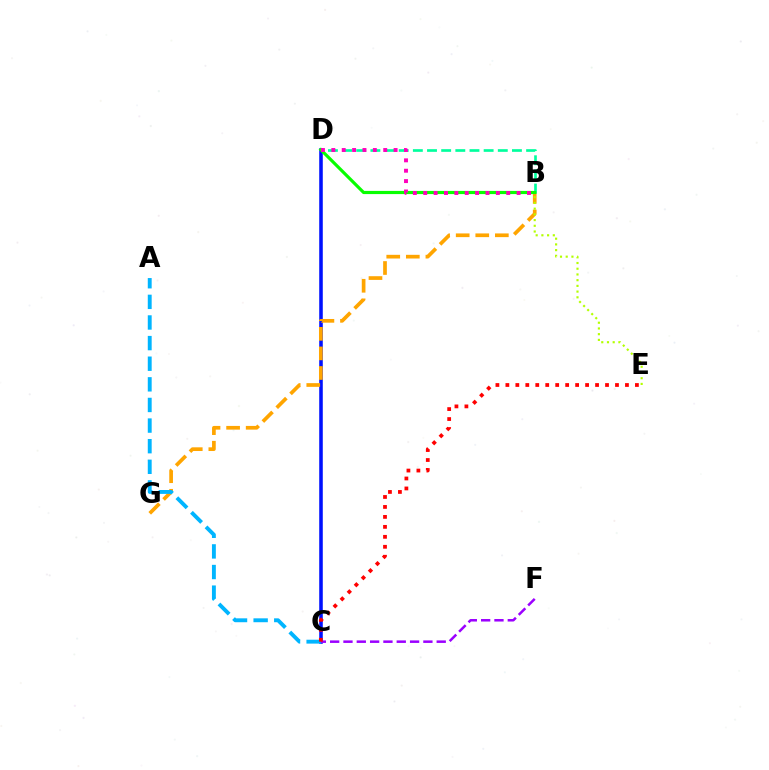{('C', 'D'): [{'color': '#0010ff', 'line_style': 'solid', 'thickness': 2.57}], ('B', 'G'): [{'color': '#ffa500', 'line_style': 'dashed', 'thickness': 2.66}], ('B', 'E'): [{'color': '#b3ff00', 'line_style': 'dotted', 'thickness': 1.55}], ('C', 'F'): [{'color': '#9b00ff', 'line_style': 'dashed', 'thickness': 1.81}], ('A', 'C'): [{'color': '#00b5ff', 'line_style': 'dashed', 'thickness': 2.8}], ('B', 'D'): [{'color': '#00ff9d', 'line_style': 'dashed', 'thickness': 1.92}, {'color': '#08ff00', 'line_style': 'solid', 'thickness': 2.29}, {'color': '#ff00bd', 'line_style': 'dotted', 'thickness': 2.82}], ('C', 'E'): [{'color': '#ff0000', 'line_style': 'dotted', 'thickness': 2.71}]}